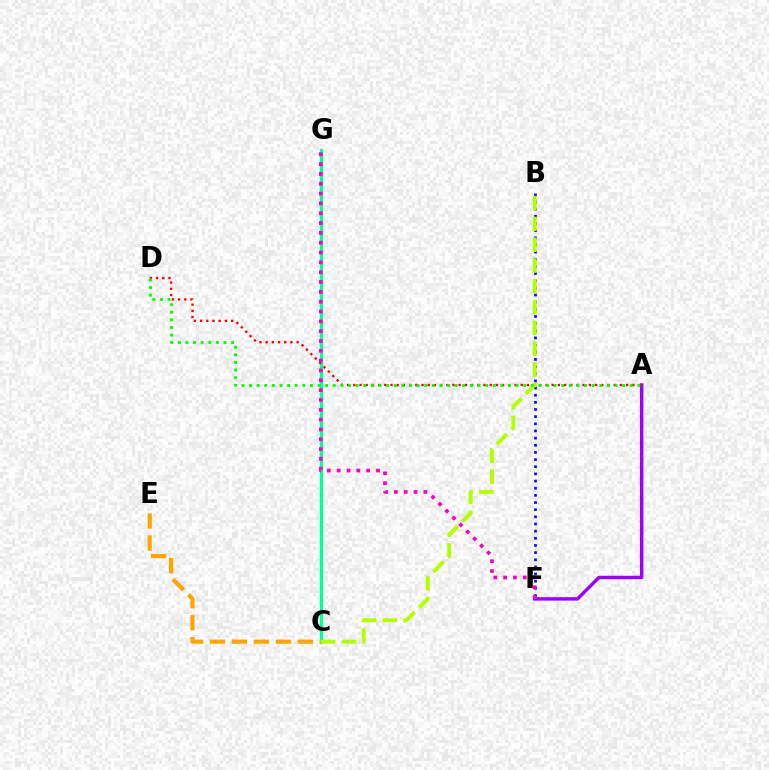{('A', 'F'): [{'color': '#9b00ff', 'line_style': 'solid', 'thickness': 2.47}], ('C', 'G'): [{'color': '#00b5ff', 'line_style': 'solid', 'thickness': 2.0}, {'color': '#00ff9d', 'line_style': 'solid', 'thickness': 2.36}], ('A', 'D'): [{'color': '#ff0000', 'line_style': 'dotted', 'thickness': 1.68}, {'color': '#08ff00', 'line_style': 'dotted', 'thickness': 2.07}], ('C', 'E'): [{'color': '#ffa500', 'line_style': 'dashed', 'thickness': 2.99}], ('B', 'F'): [{'color': '#0010ff', 'line_style': 'dotted', 'thickness': 1.94}], ('B', 'C'): [{'color': '#b3ff00', 'line_style': 'dashed', 'thickness': 2.83}], ('F', 'G'): [{'color': '#ff00bd', 'line_style': 'dotted', 'thickness': 2.67}]}